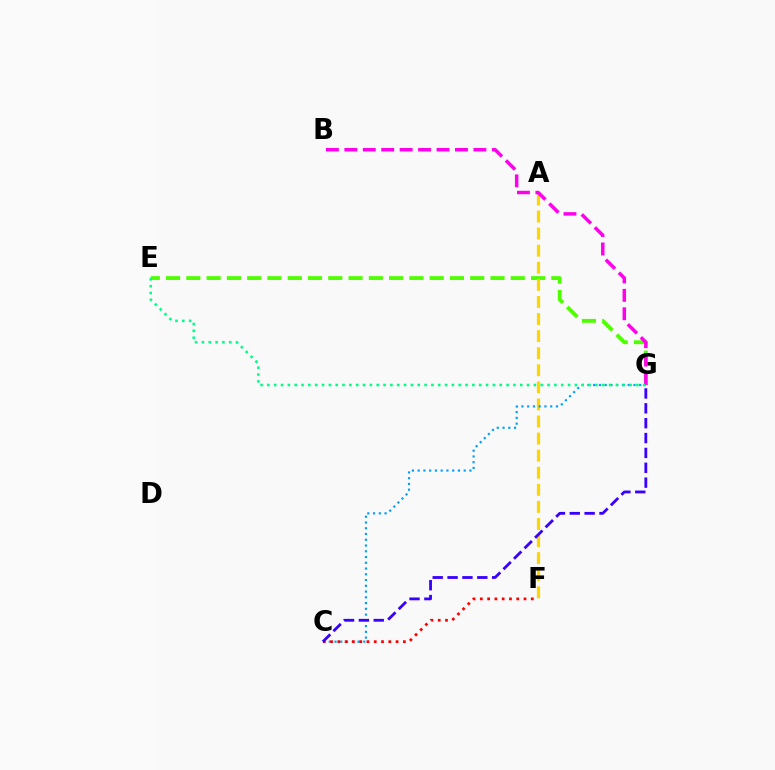{('E', 'G'): [{'color': '#4fff00', 'line_style': 'dashed', 'thickness': 2.75}, {'color': '#00ff86', 'line_style': 'dotted', 'thickness': 1.86}], ('A', 'F'): [{'color': '#ffd500', 'line_style': 'dashed', 'thickness': 2.32}], ('C', 'G'): [{'color': '#009eff', 'line_style': 'dotted', 'thickness': 1.56}, {'color': '#3700ff', 'line_style': 'dashed', 'thickness': 2.02}], ('C', 'F'): [{'color': '#ff0000', 'line_style': 'dotted', 'thickness': 1.98}], ('B', 'G'): [{'color': '#ff00ed', 'line_style': 'dashed', 'thickness': 2.51}]}